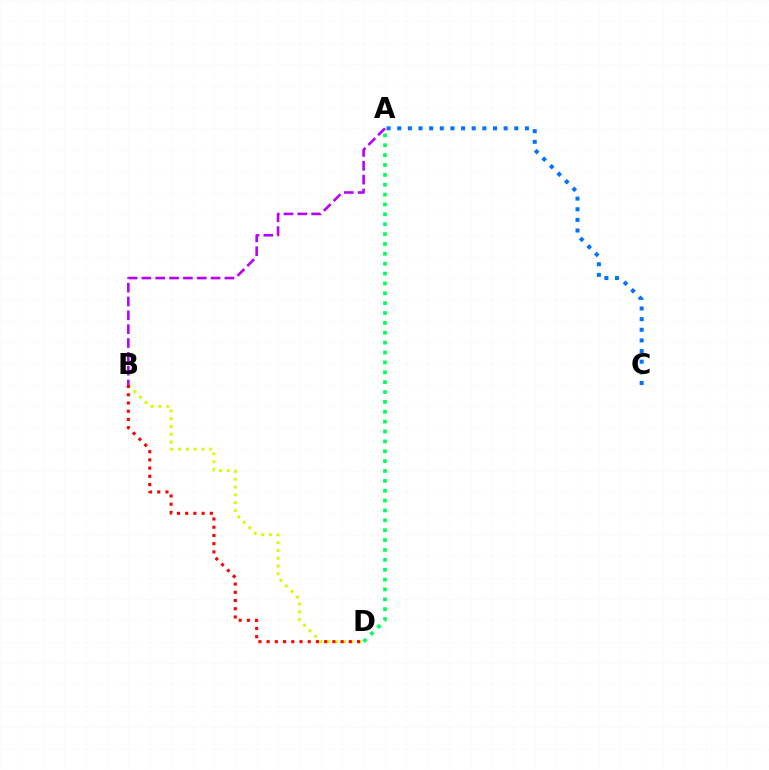{('B', 'D'): [{'color': '#d1ff00', 'line_style': 'dotted', 'thickness': 2.12}, {'color': '#ff0000', 'line_style': 'dotted', 'thickness': 2.23}], ('A', 'D'): [{'color': '#00ff5c', 'line_style': 'dotted', 'thickness': 2.68}], ('A', 'C'): [{'color': '#0074ff', 'line_style': 'dotted', 'thickness': 2.89}], ('A', 'B'): [{'color': '#b900ff', 'line_style': 'dashed', 'thickness': 1.88}]}